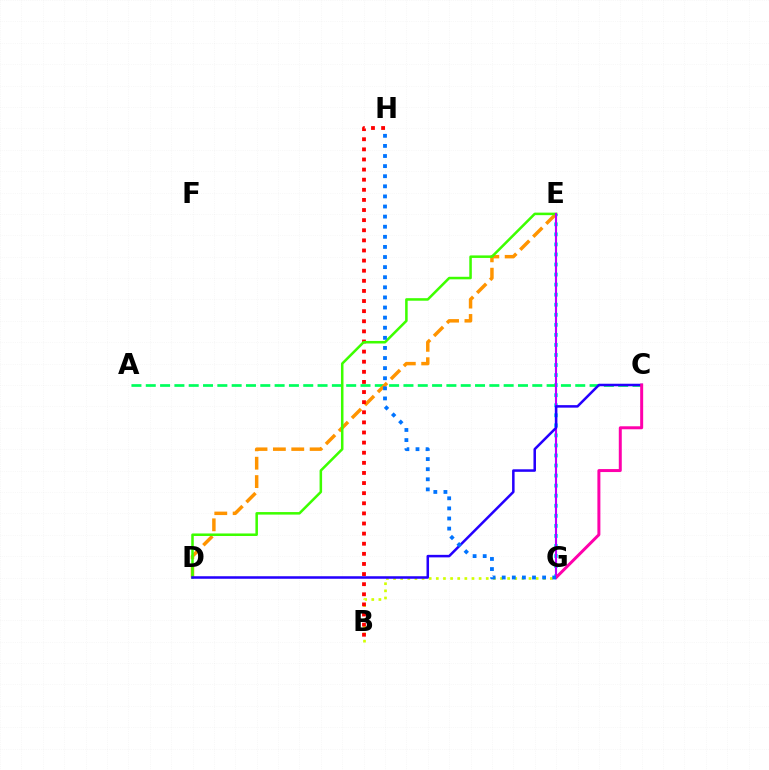{('E', 'G'): [{'color': '#00fff6', 'line_style': 'dotted', 'thickness': 2.73}, {'color': '#b900ff', 'line_style': 'solid', 'thickness': 1.55}], ('A', 'C'): [{'color': '#00ff5c', 'line_style': 'dashed', 'thickness': 1.94}], ('D', 'E'): [{'color': '#ff9400', 'line_style': 'dashed', 'thickness': 2.5}, {'color': '#3dff00', 'line_style': 'solid', 'thickness': 1.82}], ('B', 'G'): [{'color': '#d1ff00', 'line_style': 'dotted', 'thickness': 1.94}], ('B', 'H'): [{'color': '#ff0000', 'line_style': 'dotted', 'thickness': 2.75}], ('C', 'D'): [{'color': '#2500ff', 'line_style': 'solid', 'thickness': 1.82}], ('C', 'G'): [{'color': '#ff00ac', 'line_style': 'solid', 'thickness': 2.15}], ('G', 'H'): [{'color': '#0074ff', 'line_style': 'dotted', 'thickness': 2.74}]}